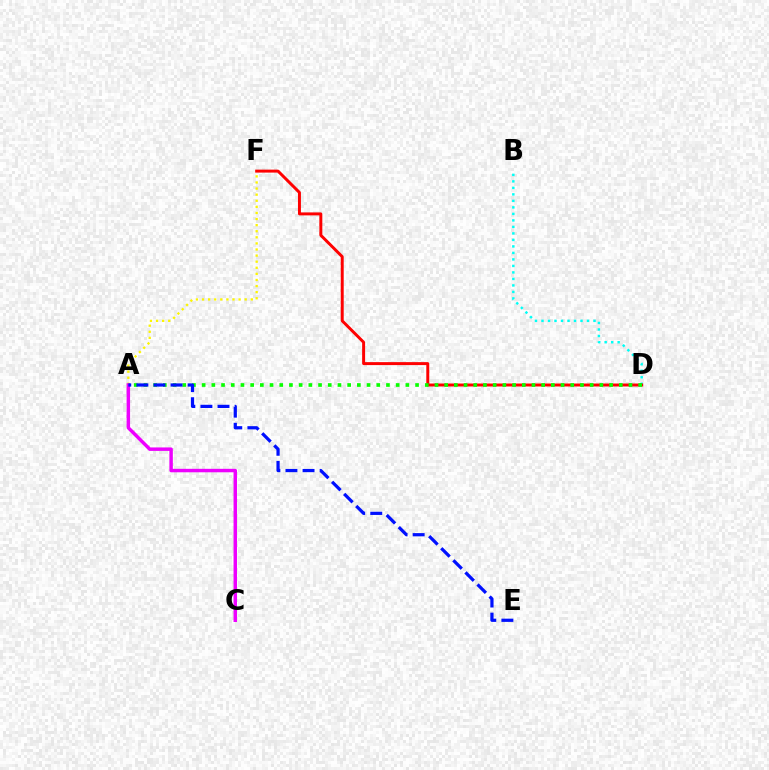{('B', 'D'): [{'color': '#00fff6', 'line_style': 'dotted', 'thickness': 1.77}], ('A', 'F'): [{'color': '#fcf500', 'line_style': 'dotted', 'thickness': 1.66}], ('A', 'C'): [{'color': '#ee00ff', 'line_style': 'solid', 'thickness': 2.49}], ('D', 'F'): [{'color': '#ff0000', 'line_style': 'solid', 'thickness': 2.13}], ('A', 'D'): [{'color': '#08ff00', 'line_style': 'dotted', 'thickness': 2.64}], ('A', 'E'): [{'color': '#0010ff', 'line_style': 'dashed', 'thickness': 2.32}]}